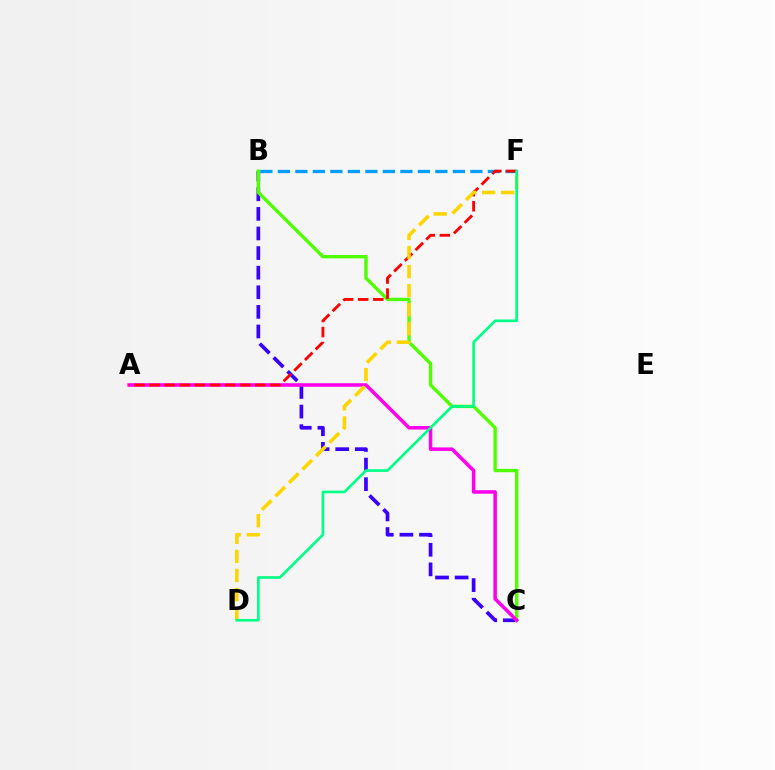{('B', 'C'): [{'color': '#3700ff', 'line_style': 'dashed', 'thickness': 2.66}, {'color': '#4fff00', 'line_style': 'solid', 'thickness': 2.43}], ('A', 'C'): [{'color': '#ff00ed', 'line_style': 'solid', 'thickness': 2.54}], ('B', 'F'): [{'color': '#009eff', 'line_style': 'dashed', 'thickness': 2.38}], ('A', 'F'): [{'color': '#ff0000', 'line_style': 'dashed', 'thickness': 2.05}], ('D', 'F'): [{'color': '#ffd500', 'line_style': 'dashed', 'thickness': 2.59}, {'color': '#00ff86', 'line_style': 'solid', 'thickness': 1.92}]}